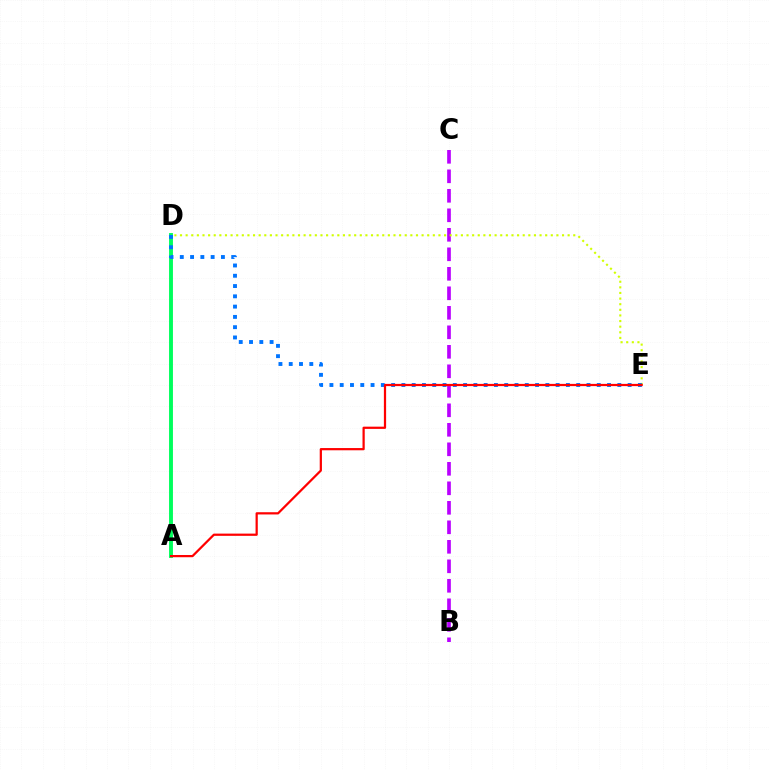{('A', 'D'): [{'color': '#00ff5c', 'line_style': 'solid', 'thickness': 2.8}], ('B', 'C'): [{'color': '#b900ff', 'line_style': 'dashed', 'thickness': 2.65}], ('D', 'E'): [{'color': '#d1ff00', 'line_style': 'dotted', 'thickness': 1.53}, {'color': '#0074ff', 'line_style': 'dotted', 'thickness': 2.79}], ('A', 'E'): [{'color': '#ff0000', 'line_style': 'solid', 'thickness': 1.61}]}